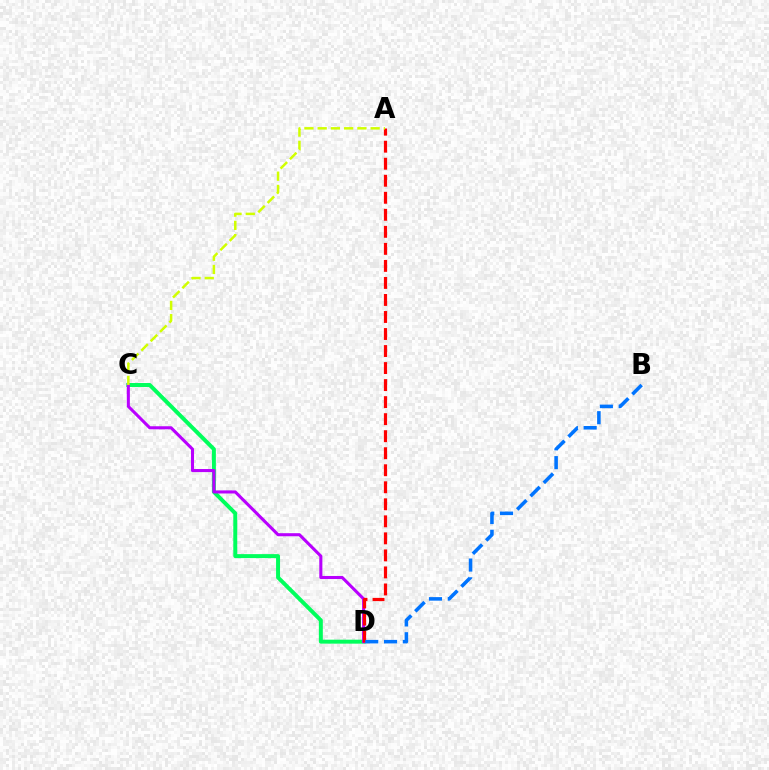{('C', 'D'): [{'color': '#00ff5c', 'line_style': 'solid', 'thickness': 2.86}, {'color': '#b900ff', 'line_style': 'solid', 'thickness': 2.21}], ('A', 'D'): [{'color': '#ff0000', 'line_style': 'dashed', 'thickness': 2.31}], ('A', 'C'): [{'color': '#d1ff00', 'line_style': 'dashed', 'thickness': 1.8}], ('B', 'D'): [{'color': '#0074ff', 'line_style': 'dashed', 'thickness': 2.55}]}